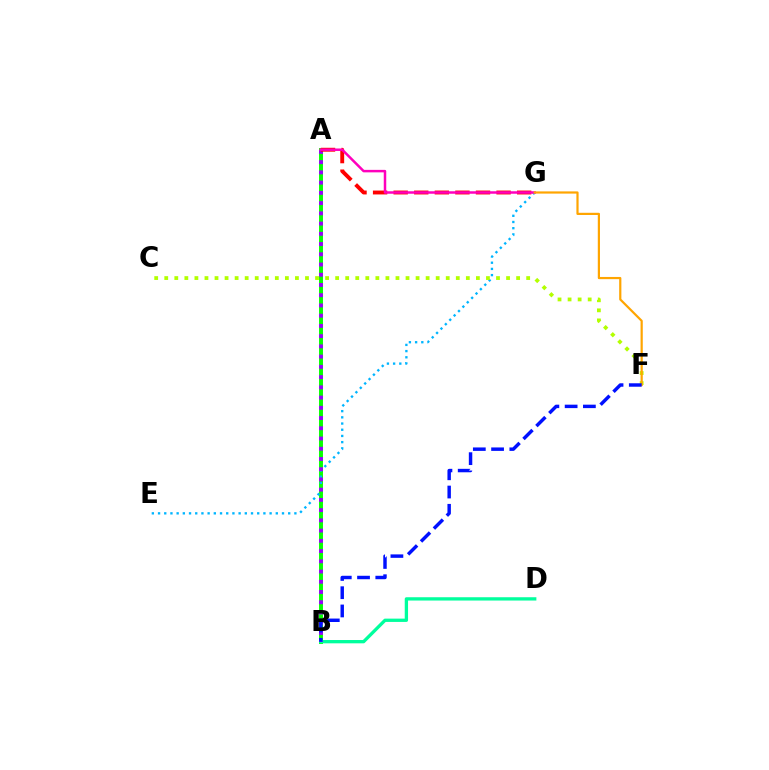{('A', 'B'): [{'color': '#08ff00', 'line_style': 'solid', 'thickness': 2.84}, {'color': '#9b00ff', 'line_style': 'dotted', 'thickness': 2.78}], ('E', 'G'): [{'color': '#00b5ff', 'line_style': 'dotted', 'thickness': 1.68}], ('C', 'F'): [{'color': '#b3ff00', 'line_style': 'dotted', 'thickness': 2.73}], ('B', 'D'): [{'color': '#00ff9d', 'line_style': 'solid', 'thickness': 2.38}], ('A', 'G'): [{'color': '#ff0000', 'line_style': 'dashed', 'thickness': 2.8}, {'color': '#ff00bd', 'line_style': 'solid', 'thickness': 1.79}], ('F', 'G'): [{'color': '#ffa500', 'line_style': 'solid', 'thickness': 1.59}], ('B', 'F'): [{'color': '#0010ff', 'line_style': 'dashed', 'thickness': 2.48}]}